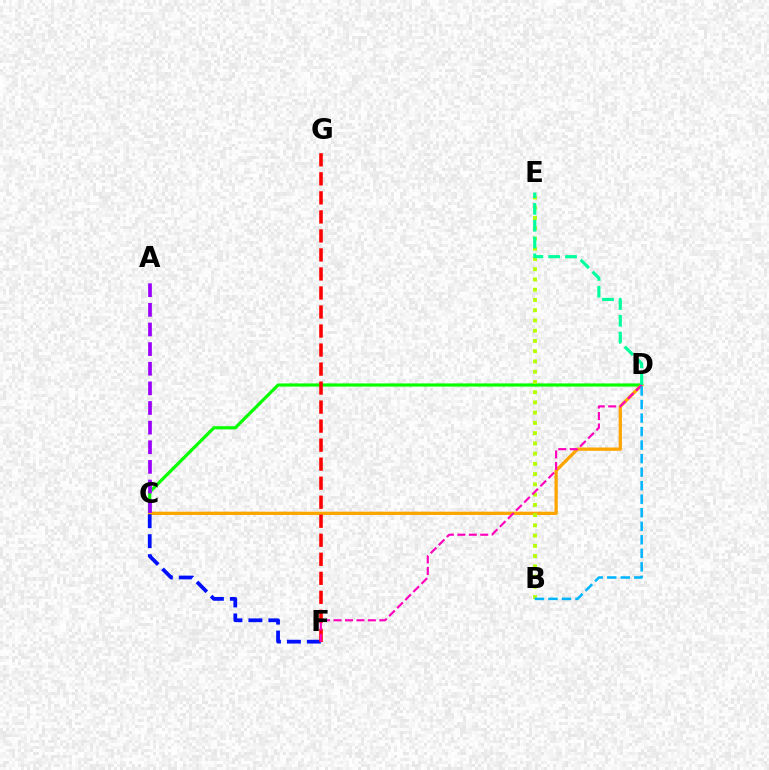{('C', 'D'): [{'color': '#08ff00', 'line_style': 'solid', 'thickness': 2.29}, {'color': '#ffa500', 'line_style': 'solid', 'thickness': 2.38}], ('B', 'E'): [{'color': '#b3ff00', 'line_style': 'dotted', 'thickness': 2.78}], ('D', 'E'): [{'color': '#00ff9d', 'line_style': 'dashed', 'thickness': 2.28}], ('C', 'F'): [{'color': '#0010ff', 'line_style': 'dashed', 'thickness': 2.71}], ('F', 'G'): [{'color': '#ff0000', 'line_style': 'dashed', 'thickness': 2.58}], ('D', 'F'): [{'color': '#ff00bd', 'line_style': 'dashed', 'thickness': 1.56}], ('B', 'D'): [{'color': '#00b5ff', 'line_style': 'dashed', 'thickness': 1.84}], ('A', 'C'): [{'color': '#9b00ff', 'line_style': 'dashed', 'thickness': 2.67}]}